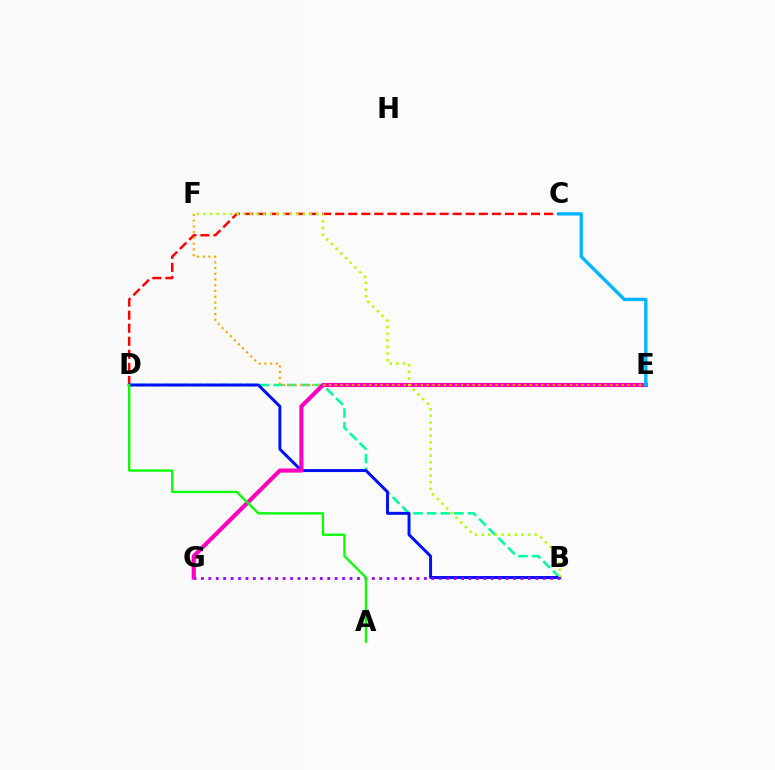{('C', 'D'): [{'color': '#ff0000', 'line_style': 'dashed', 'thickness': 1.77}], ('B', 'D'): [{'color': '#00ff9d', 'line_style': 'dashed', 'thickness': 1.85}, {'color': '#0010ff', 'line_style': 'solid', 'thickness': 2.14}], ('E', 'G'): [{'color': '#ff00bd', 'line_style': 'solid', 'thickness': 2.98}], ('E', 'F'): [{'color': '#ffa500', 'line_style': 'dotted', 'thickness': 1.56}], ('B', 'F'): [{'color': '#b3ff00', 'line_style': 'dotted', 'thickness': 1.8}], ('B', 'G'): [{'color': '#9b00ff', 'line_style': 'dotted', 'thickness': 2.02}], ('C', 'E'): [{'color': '#00b5ff', 'line_style': 'solid', 'thickness': 2.42}], ('A', 'D'): [{'color': '#08ff00', 'line_style': 'solid', 'thickness': 1.67}]}